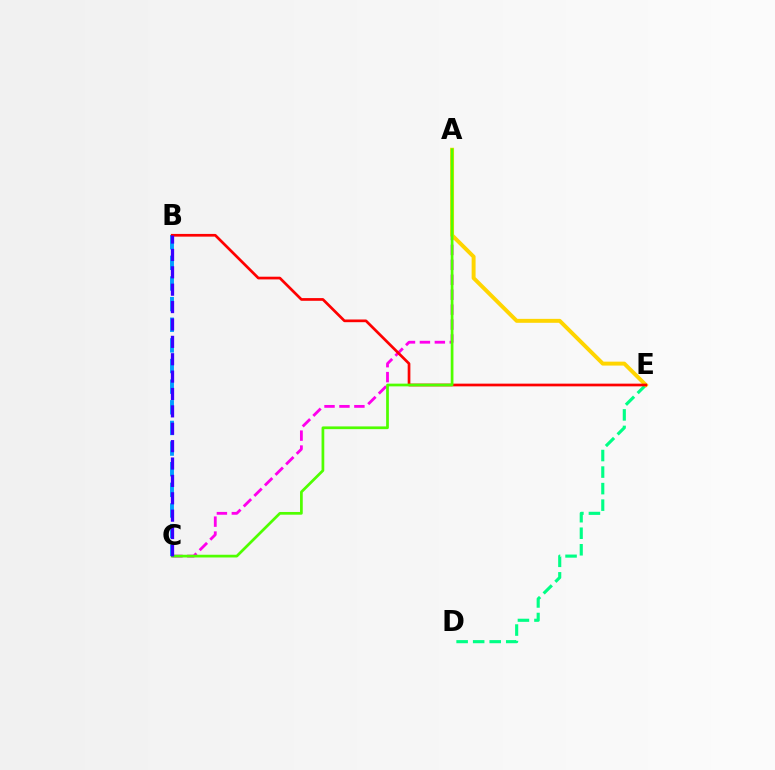{('A', 'C'): [{'color': '#ff00ed', 'line_style': 'dashed', 'thickness': 2.03}, {'color': '#4fff00', 'line_style': 'solid', 'thickness': 1.96}], ('D', 'E'): [{'color': '#00ff86', 'line_style': 'dashed', 'thickness': 2.25}], ('A', 'E'): [{'color': '#ffd500', 'line_style': 'solid', 'thickness': 2.84}], ('B', 'C'): [{'color': '#009eff', 'line_style': 'dashed', 'thickness': 2.8}, {'color': '#3700ff', 'line_style': 'dashed', 'thickness': 2.36}], ('B', 'E'): [{'color': '#ff0000', 'line_style': 'solid', 'thickness': 1.95}]}